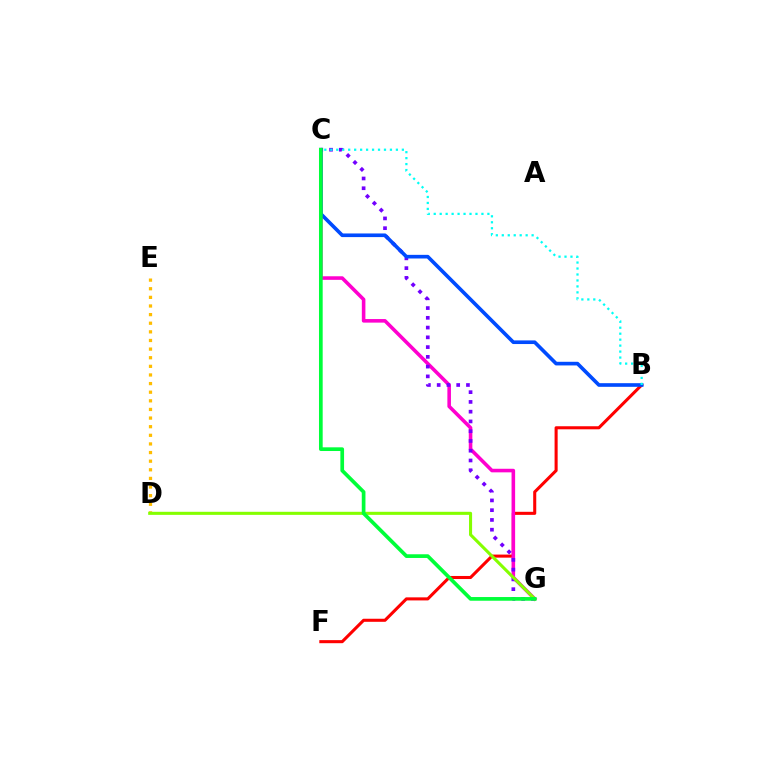{('D', 'E'): [{'color': '#ffbd00', 'line_style': 'dotted', 'thickness': 2.34}], ('B', 'F'): [{'color': '#ff0000', 'line_style': 'solid', 'thickness': 2.21}], ('C', 'G'): [{'color': '#ff00cf', 'line_style': 'solid', 'thickness': 2.57}, {'color': '#7200ff', 'line_style': 'dotted', 'thickness': 2.65}, {'color': '#00ff39', 'line_style': 'solid', 'thickness': 2.66}], ('B', 'C'): [{'color': '#004bff', 'line_style': 'solid', 'thickness': 2.62}, {'color': '#00fff6', 'line_style': 'dotted', 'thickness': 1.62}], ('D', 'G'): [{'color': '#84ff00', 'line_style': 'solid', 'thickness': 2.21}]}